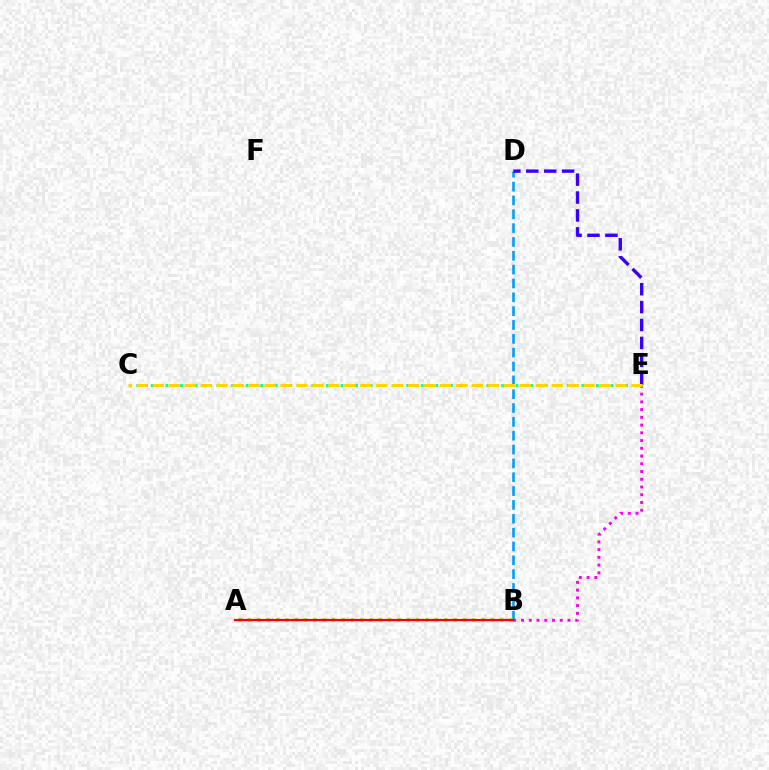{('B', 'D'): [{'color': '#009eff', 'line_style': 'dashed', 'thickness': 1.88}], ('D', 'E'): [{'color': '#3700ff', 'line_style': 'dashed', 'thickness': 2.43}], ('B', 'E'): [{'color': '#ff00ed', 'line_style': 'dotted', 'thickness': 2.1}], ('A', 'B'): [{'color': '#4fff00', 'line_style': 'dotted', 'thickness': 2.54}, {'color': '#ff0000', 'line_style': 'solid', 'thickness': 1.61}], ('C', 'E'): [{'color': '#00ff86', 'line_style': 'dotted', 'thickness': 1.98}, {'color': '#ffd500', 'line_style': 'dashed', 'thickness': 2.17}]}